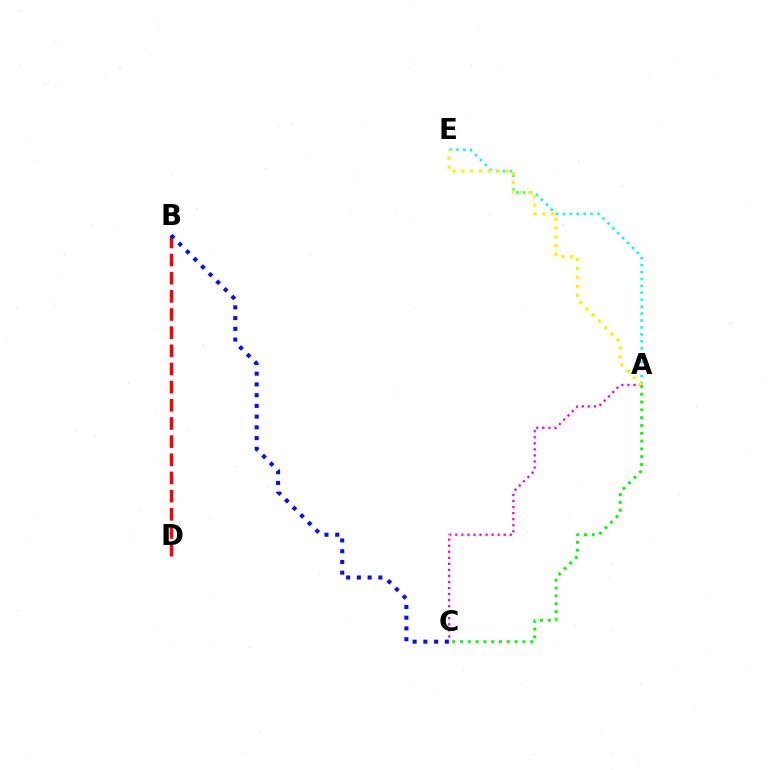{('A', 'E'): [{'color': '#00fff6', 'line_style': 'dotted', 'thickness': 1.88}, {'color': '#fcf500', 'line_style': 'dotted', 'thickness': 2.4}], ('A', 'C'): [{'color': '#08ff00', 'line_style': 'dotted', 'thickness': 2.12}, {'color': '#ee00ff', 'line_style': 'dotted', 'thickness': 1.64}], ('B', 'D'): [{'color': '#ff0000', 'line_style': 'dashed', 'thickness': 2.47}], ('B', 'C'): [{'color': '#0010ff', 'line_style': 'dotted', 'thickness': 2.92}]}